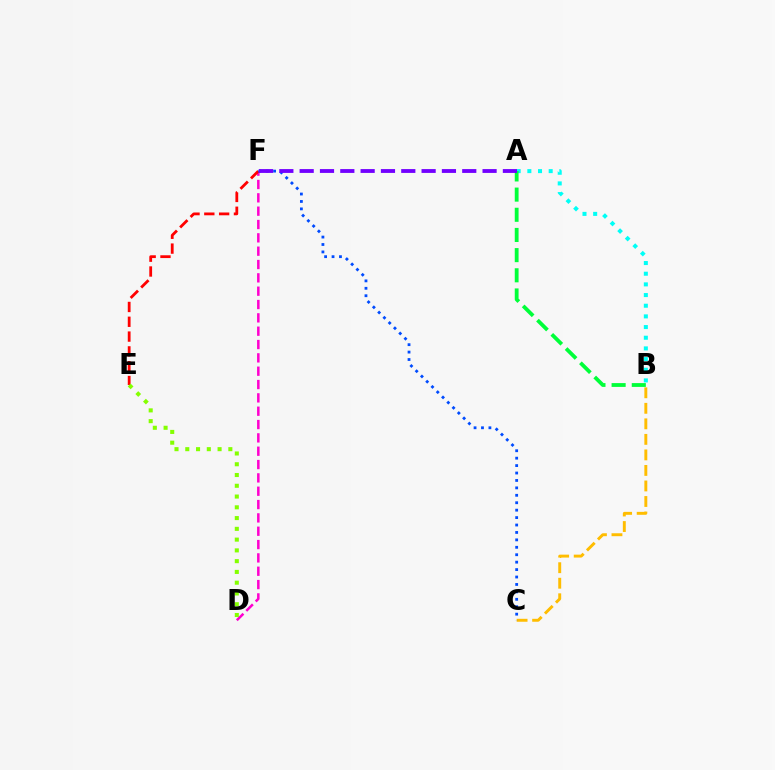{('D', 'F'): [{'color': '#ff00cf', 'line_style': 'dashed', 'thickness': 1.81}], ('E', 'F'): [{'color': '#ff0000', 'line_style': 'dashed', 'thickness': 2.01}], ('B', 'C'): [{'color': '#ffbd00', 'line_style': 'dashed', 'thickness': 2.11}], ('A', 'B'): [{'color': '#00fff6', 'line_style': 'dotted', 'thickness': 2.9}, {'color': '#00ff39', 'line_style': 'dashed', 'thickness': 2.74}], ('C', 'F'): [{'color': '#004bff', 'line_style': 'dotted', 'thickness': 2.02}], ('A', 'F'): [{'color': '#7200ff', 'line_style': 'dashed', 'thickness': 2.76}], ('D', 'E'): [{'color': '#84ff00', 'line_style': 'dotted', 'thickness': 2.93}]}